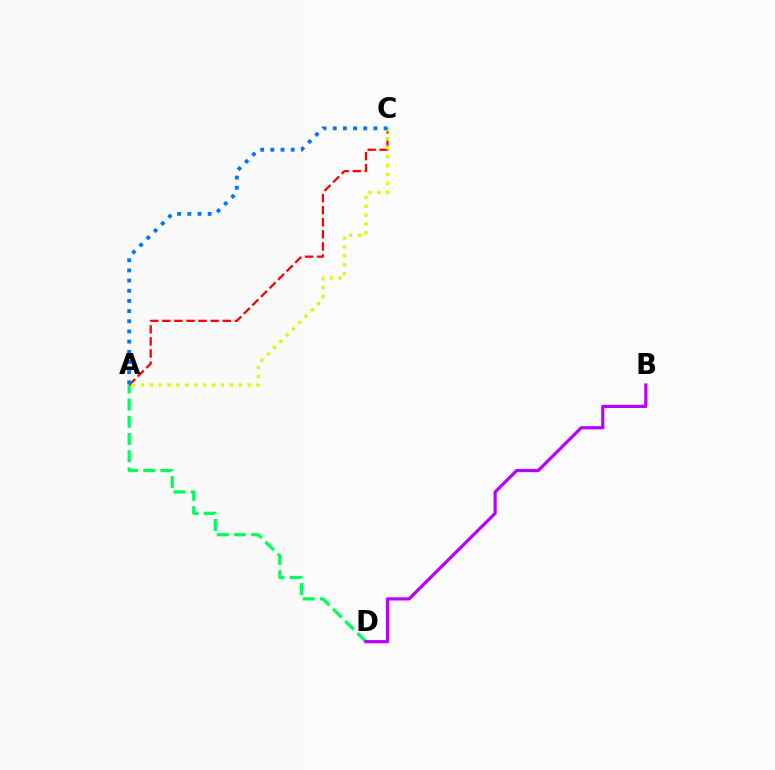{('A', 'D'): [{'color': '#00ff5c', 'line_style': 'dashed', 'thickness': 2.34}], ('A', 'C'): [{'color': '#ff0000', 'line_style': 'dashed', 'thickness': 1.64}, {'color': '#d1ff00', 'line_style': 'dotted', 'thickness': 2.42}, {'color': '#0074ff', 'line_style': 'dotted', 'thickness': 2.76}], ('B', 'D'): [{'color': '#b900ff', 'line_style': 'solid', 'thickness': 2.3}]}